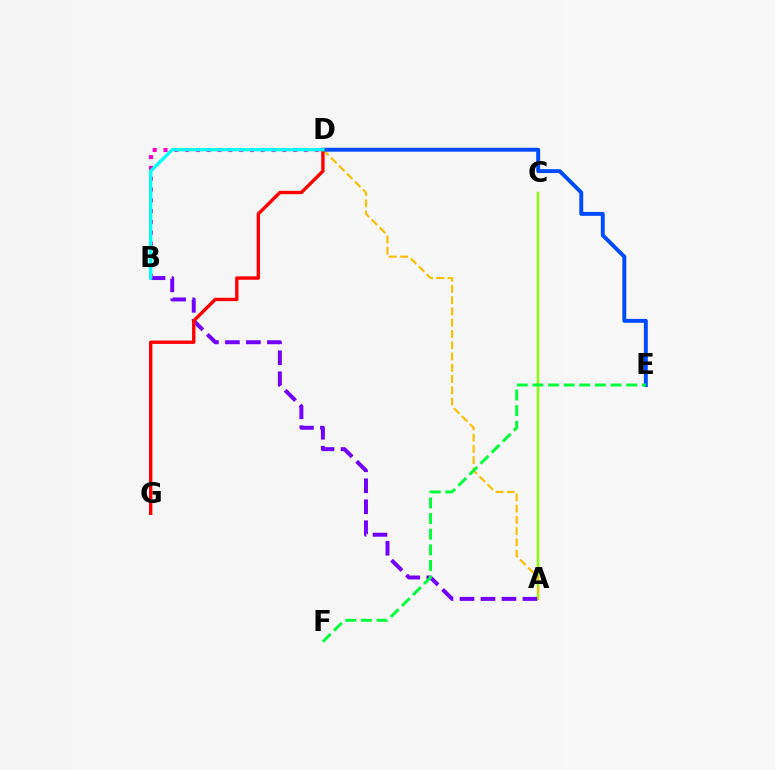{('A', 'C'): [{'color': '#84ff00', 'line_style': 'solid', 'thickness': 1.75}], ('A', 'B'): [{'color': '#7200ff', 'line_style': 'dashed', 'thickness': 2.85}], ('A', 'D'): [{'color': '#ffbd00', 'line_style': 'dashed', 'thickness': 1.53}], ('B', 'D'): [{'color': '#ff00cf', 'line_style': 'dotted', 'thickness': 2.94}, {'color': '#00fff6', 'line_style': 'solid', 'thickness': 2.39}], ('D', 'E'): [{'color': '#004bff', 'line_style': 'solid', 'thickness': 2.82}], ('D', 'G'): [{'color': '#ff0000', 'line_style': 'solid', 'thickness': 2.43}], ('E', 'F'): [{'color': '#00ff39', 'line_style': 'dashed', 'thickness': 2.12}]}